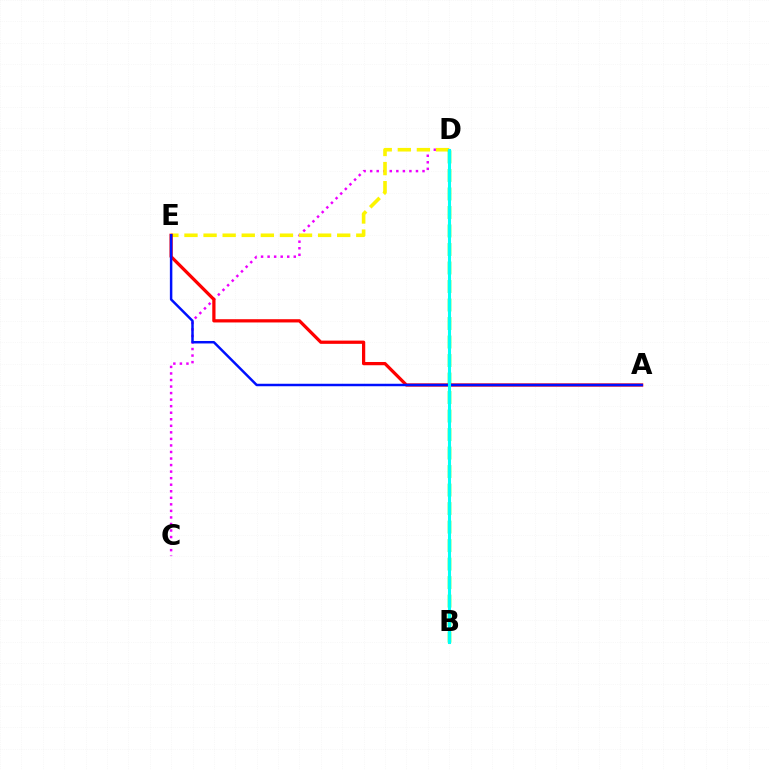{('C', 'D'): [{'color': '#ee00ff', 'line_style': 'dotted', 'thickness': 1.78}], ('D', 'E'): [{'color': '#fcf500', 'line_style': 'dashed', 'thickness': 2.59}], ('B', 'D'): [{'color': '#08ff00', 'line_style': 'dashed', 'thickness': 2.51}, {'color': '#00fff6', 'line_style': 'solid', 'thickness': 2.22}], ('A', 'E'): [{'color': '#ff0000', 'line_style': 'solid', 'thickness': 2.34}, {'color': '#0010ff', 'line_style': 'solid', 'thickness': 1.78}]}